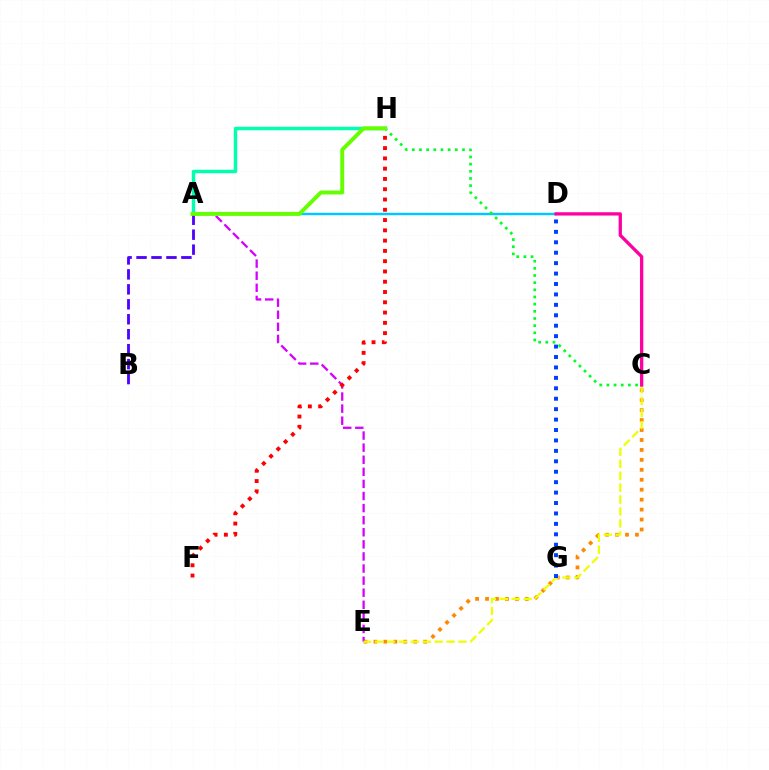{('A', 'H'): [{'color': '#00ffaf', 'line_style': 'solid', 'thickness': 2.49}, {'color': '#66ff00', 'line_style': 'solid', 'thickness': 2.84}], ('C', 'E'): [{'color': '#ff8800', 'line_style': 'dotted', 'thickness': 2.7}, {'color': '#eeff00', 'line_style': 'dashed', 'thickness': 1.62}], ('A', 'E'): [{'color': '#d600ff', 'line_style': 'dashed', 'thickness': 1.64}], ('A', 'D'): [{'color': '#00c7ff', 'line_style': 'solid', 'thickness': 1.77}], ('C', 'D'): [{'color': '#ff00a0', 'line_style': 'solid', 'thickness': 2.37}], ('A', 'B'): [{'color': '#4f00ff', 'line_style': 'dashed', 'thickness': 2.03}], ('F', 'H'): [{'color': '#ff0000', 'line_style': 'dotted', 'thickness': 2.79}], ('C', 'H'): [{'color': '#00ff27', 'line_style': 'dotted', 'thickness': 1.95}], ('D', 'G'): [{'color': '#003fff', 'line_style': 'dotted', 'thickness': 2.83}]}